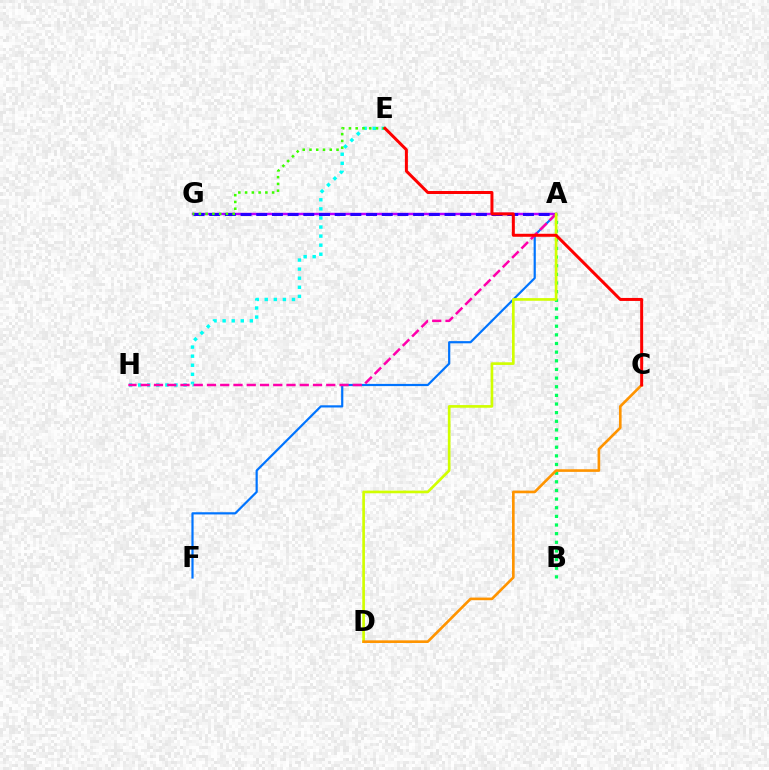{('A', 'B'): [{'color': '#00ff5c', 'line_style': 'dotted', 'thickness': 2.35}], ('A', 'G'): [{'color': '#b900ff', 'line_style': 'solid', 'thickness': 1.77}, {'color': '#2500ff', 'line_style': 'dashed', 'thickness': 2.13}], ('A', 'F'): [{'color': '#0074ff', 'line_style': 'solid', 'thickness': 1.58}], ('E', 'H'): [{'color': '#00fff6', 'line_style': 'dotted', 'thickness': 2.46}], ('A', 'H'): [{'color': '#ff00ac', 'line_style': 'dashed', 'thickness': 1.8}], ('A', 'D'): [{'color': '#d1ff00', 'line_style': 'solid', 'thickness': 1.92}], ('E', 'G'): [{'color': '#3dff00', 'line_style': 'dotted', 'thickness': 1.84}], ('C', 'D'): [{'color': '#ff9400', 'line_style': 'solid', 'thickness': 1.9}], ('C', 'E'): [{'color': '#ff0000', 'line_style': 'solid', 'thickness': 2.16}]}